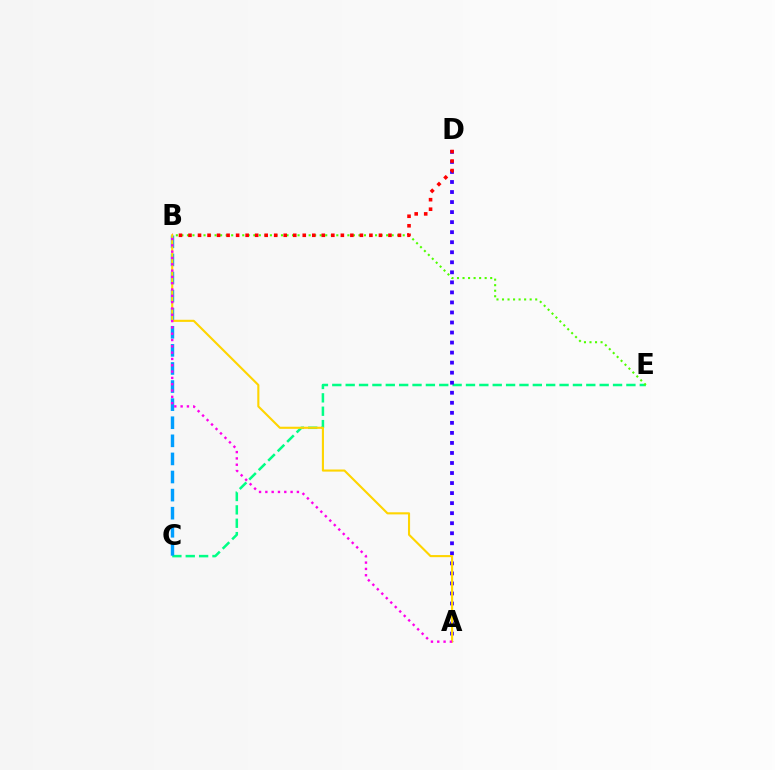{('C', 'E'): [{'color': '#00ff86', 'line_style': 'dashed', 'thickness': 1.82}], ('B', 'E'): [{'color': '#4fff00', 'line_style': 'dotted', 'thickness': 1.5}], ('B', 'C'): [{'color': '#009eff', 'line_style': 'dashed', 'thickness': 2.46}], ('A', 'D'): [{'color': '#3700ff', 'line_style': 'dotted', 'thickness': 2.73}], ('B', 'D'): [{'color': '#ff0000', 'line_style': 'dotted', 'thickness': 2.59}], ('A', 'B'): [{'color': '#ffd500', 'line_style': 'solid', 'thickness': 1.52}, {'color': '#ff00ed', 'line_style': 'dotted', 'thickness': 1.72}]}